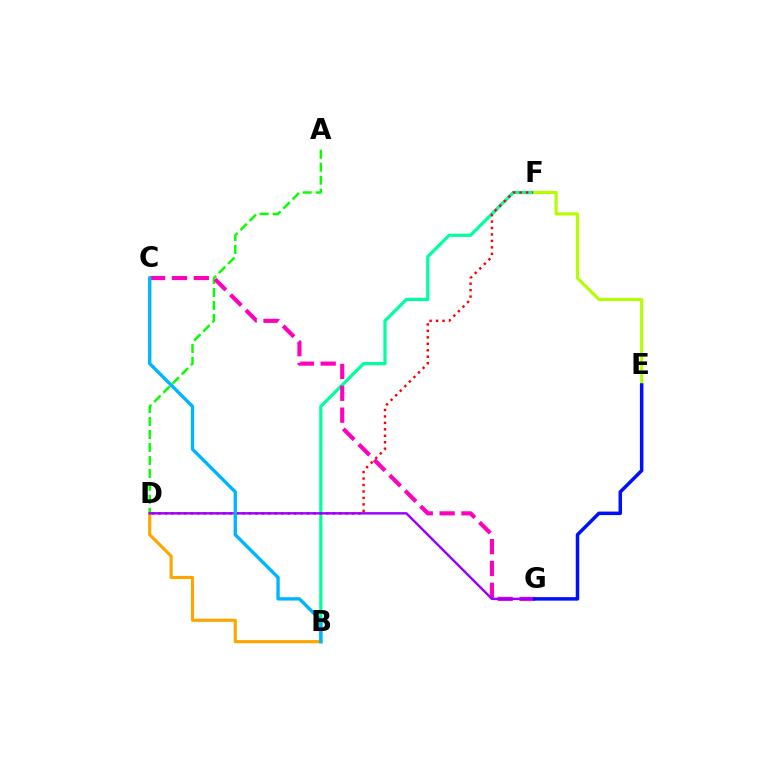{('B', 'F'): [{'color': '#00ff9d', 'line_style': 'solid', 'thickness': 2.31}], ('D', 'F'): [{'color': '#ff0000', 'line_style': 'dotted', 'thickness': 1.75}], ('B', 'D'): [{'color': '#ffa500', 'line_style': 'solid', 'thickness': 2.27}], ('E', 'F'): [{'color': '#b3ff00', 'line_style': 'solid', 'thickness': 2.24}], ('A', 'D'): [{'color': '#08ff00', 'line_style': 'dashed', 'thickness': 1.76}], ('C', 'G'): [{'color': '#ff00bd', 'line_style': 'dashed', 'thickness': 2.97}], ('D', 'G'): [{'color': '#9b00ff', 'line_style': 'solid', 'thickness': 1.75}], ('E', 'G'): [{'color': '#0010ff', 'line_style': 'solid', 'thickness': 2.52}], ('B', 'C'): [{'color': '#00b5ff', 'line_style': 'solid', 'thickness': 2.41}]}